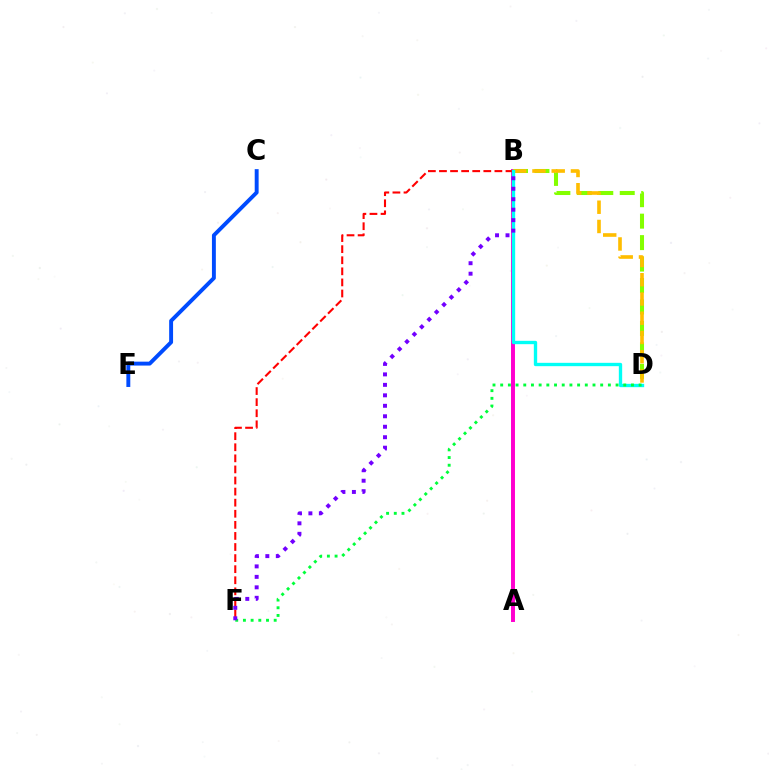{('C', 'E'): [{'color': '#004bff', 'line_style': 'solid', 'thickness': 2.82}], ('A', 'B'): [{'color': '#ff00cf', 'line_style': 'solid', 'thickness': 2.84}], ('B', 'D'): [{'color': '#84ff00', 'line_style': 'dashed', 'thickness': 2.92}, {'color': '#ffbd00', 'line_style': 'dashed', 'thickness': 2.62}, {'color': '#00fff6', 'line_style': 'solid', 'thickness': 2.41}], ('B', 'F'): [{'color': '#ff0000', 'line_style': 'dashed', 'thickness': 1.51}, {'color': '#7200ff', 'line_style': 'dotted', 'thickness': 2.85}], ('D', 'F'): [{'color': '#00ff39', 'line_style': 'dotted', 'thickness': 2.09}]}